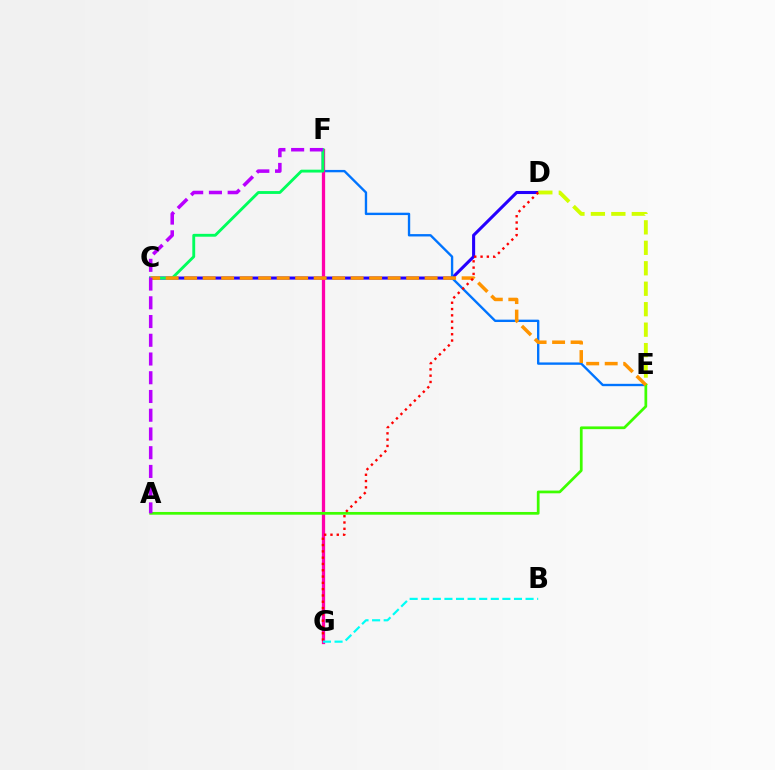{('C', 'D'): [{'color': '#2500ff', 'line_style': 'solid', 'thickness': 2.21}], ('E', 'F'): [{'color': '#0074ff', 'line_style': 'solid', 'thickness': 1.7}], ('F', 'G'): [{'color': '#ff00ac', 'line_style': 'solid', 'thickness': 2.36}], ('D', 'E'): [{'color': '#d1ff00', 'line_style': 'dashed', 'thickness': 2.78}], ('C', 'F'): [{'color': '#00ff5c', 'line_style': 'solid', 'thickness': 2.06}], ('A', 'E'): [{'color': '#3dff00', 'line_style': 'solid', 'thickness': 1.97}], ('C', 'E'): [{'color': '#ff9400', 'line_style': 'dashed', 'thickness': 2.51}], ('A', 'F'): [{'color': '#b900ff', 'line_style': 'dashed', 'thickness': 2.55}], ('D', 'G'): [{'color': '#ff0000', 'line_style': 'dotted', 'thickness': 1.71}], ('B', 'G'): [{'color': '#00fff6', 'line_style': 'dashed', 'thickness': 1.57}]}